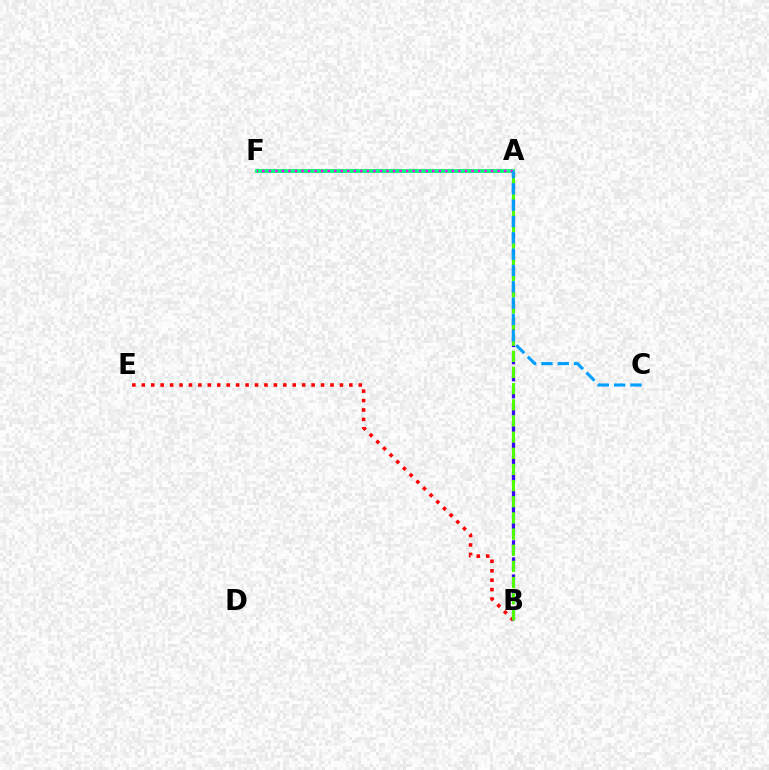{('A', 'F'): [{'color': '#ffd500', 'line_style': 'solid', 'thickness': 2.63}, {'color': '#00ff86', 'line_style': 'solid', 'thickness': 2.68}, {'color': '#ff00ed', 'line_style': 'dotted', 'thickness': 1.78}], ('B', 'E'): [{'color': '#ff0000', 'line_style': 'dotted', 'thickness': 2.56}], ('A', 'B'): [{'color': '#3700ff', 'line_style': 'dashed', 'thickness': 2.32}, {'color': '#4fff00', 'line_style': 'dashed', 'thickness': 2.19}], ('A', 'C'): [{'color': '#009eff', 'line_style': 'dashed', 'thickness': 2.22}]}